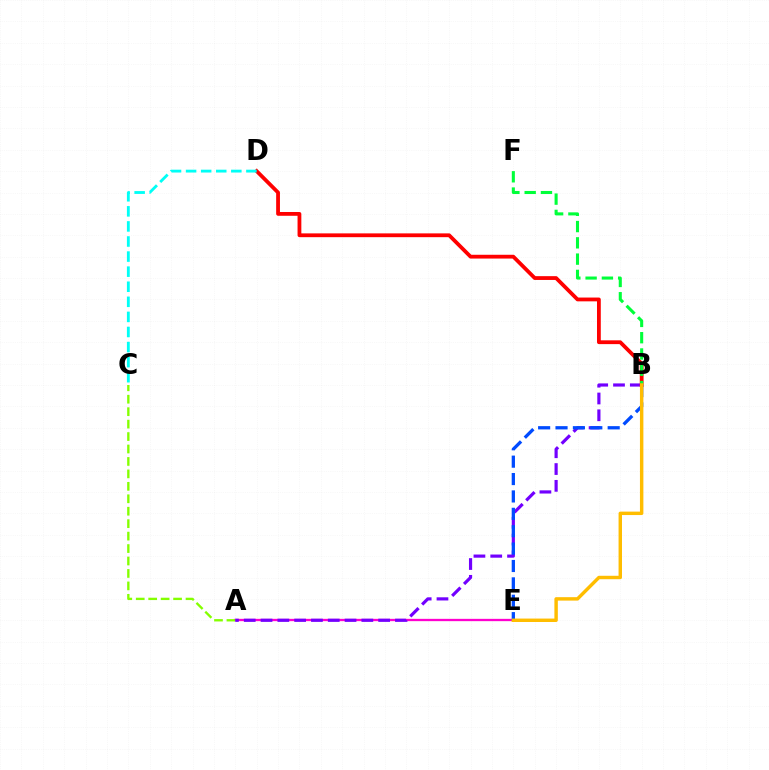{('A', 'E'): [{'color': '#ff00cf', 'line_style': 'solid', 'thickness': 1.66}], ('A', 'C'): [{'color': '#84ff00', 'line_style': 'dashed', 'thickness': 1.69}], ('A', 'B'): [{'color': '#7200ff', 'line_style': 'dashed', 'thickness': 2.28}], ('B', 'D'): [{'color': '#ff0000', 'line_style': 'solid', 'thickness': 2.73}], ('B', 'F'): [{'color': '#00ff39', 'line_style': 'dashed', 'thickness': 2.21}], ('B', 'E'): [{'color': '#004bff', 'line_style': 'dashed', 'thickness': 2.36}, {'color': '#ffbd00', 'line_style': 'solid', 'thickness': 2.47}], ('C', 'D'): [{'color': '#00fff6', 'line_style': 'dashed', 'thickness': 2.05}]}